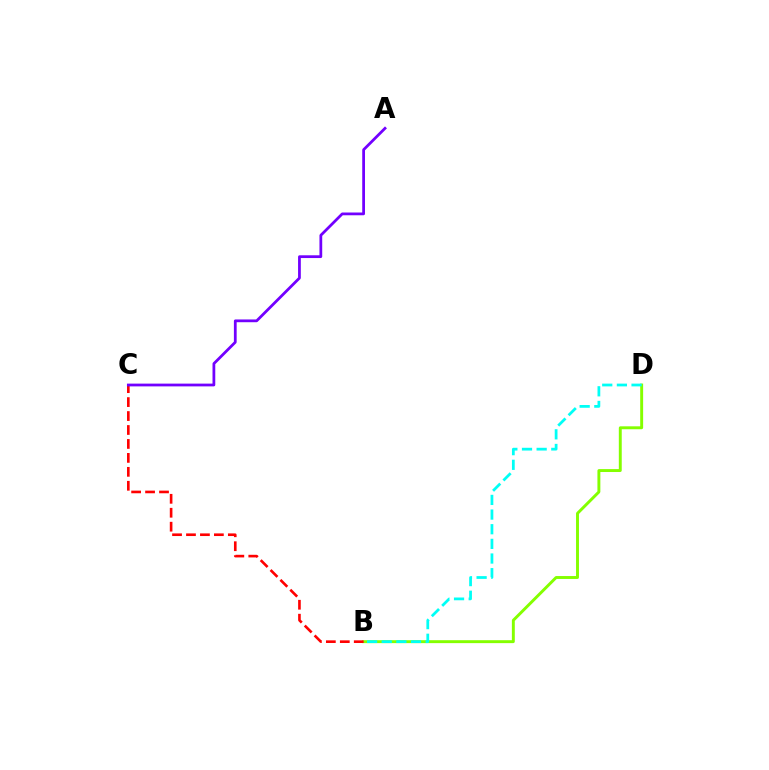{('B', 'D'): [{'color': '#84ff00', 'line_style': 'solid', 'thickness': 2.11}, {'color': '#00fff6', 'line_style': 'dashed', 'thickness': 1.99}], ('B', 'C'): [{'color': '#ff0000', 'line_style': 'dashed', 'thickness': 1.89}], ('A', 'C'): [{'color': '#7200ff', 'line_style': 'solid', 'thickness': 1.99}]}